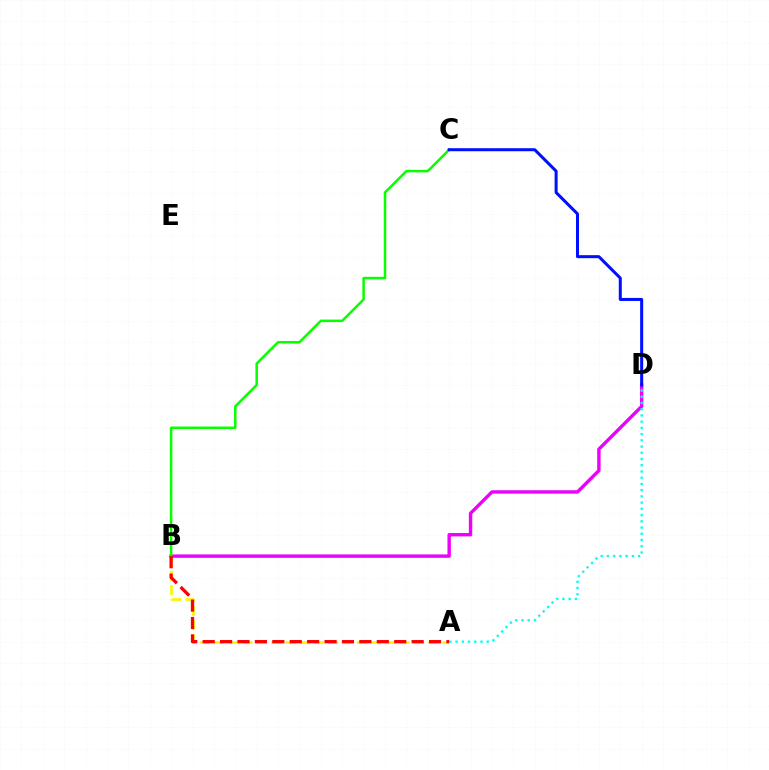{('A', 'B'): [{'color': '#fcf500', 'line_style': 'dashed', 'thickness': 1.94}, {'color': '#ff0000', 'line_style': 'dashed', 'thickness': 2.37}], ('B', 'D'): [{'color': '#ee00ff', 'line_style': 'solid', 'thickness': 2.45}], ('B', 'C'): [{'color': '#08ff00', 'line_style': 'solid', 'thickness': 1.8}], ('A', 'D'): [{'color': '#00fff6', 'line_style': 'dotted', 'thickness': 1.69}], ('C', 'D'): [{'color': '#0010ff', 'line_style': 'solid', 'thickness': 2.18}]}